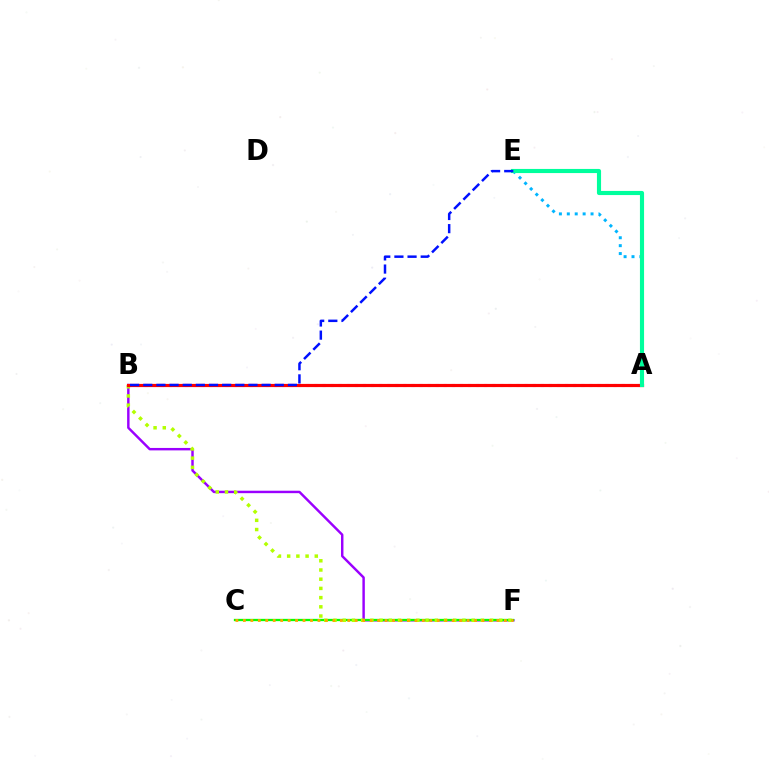{('B', 'F'): [{'color': '#9b00ff', 'line_style': 'solid', 'thickness': 1.76}, {'color': '#b3ff00', 'line_style': 'dotted', 'thickness': 2.5}], ('C', 'F'): [{'color': '#08ff00', 'line_style': 'solid', 'thickness': 1.66}, {'color': '#ffa500', 'line_style': 'dotted', 'thickness': 2.03}], ('A', 'E'): [{'color': '#00b5ff', 'line_style': 'dotted', 'thickness': 2.15}, {'color': '#00ff9d', 'line_style': 'solid', 'thickness': 2.97}], ('A', 'B'): [{'color': '#ff00bd', 'line_style': 'dotted', 'thickness': 2.2}, {'color': '#ff0000', 'line_style': 'solid', 'thickness': 2.28}], ('B', 'E'): [{'color': '#0010ff', 'line_style': 'dashed', 'thickness': 1.79}]}